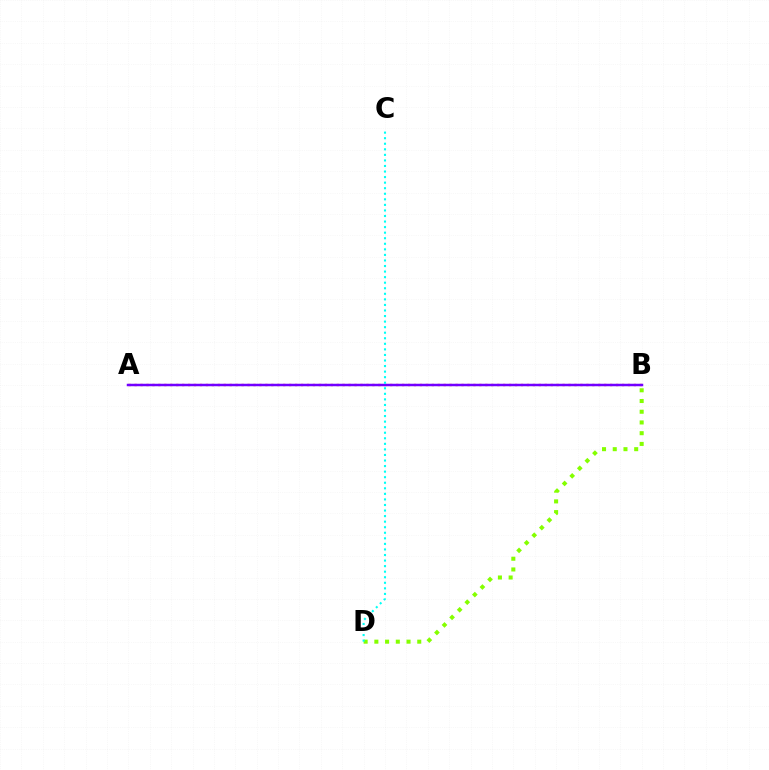{('A', 'B'): [{'color': '#ff0000', 'line_style': 'dotted', 'thickness': 1.62}, {'color': '#7200ff', 'line_style': 'solid', 'thickness': 1.79}], ('B', 'D'): [{'color': '#84ff00', 'line_style': 'dotted', 'thickness': 2.91}], ('C', 'D'): [{'color': '#00fff6', 'line_style': 'dotted', 'thickness': 1.51}]}